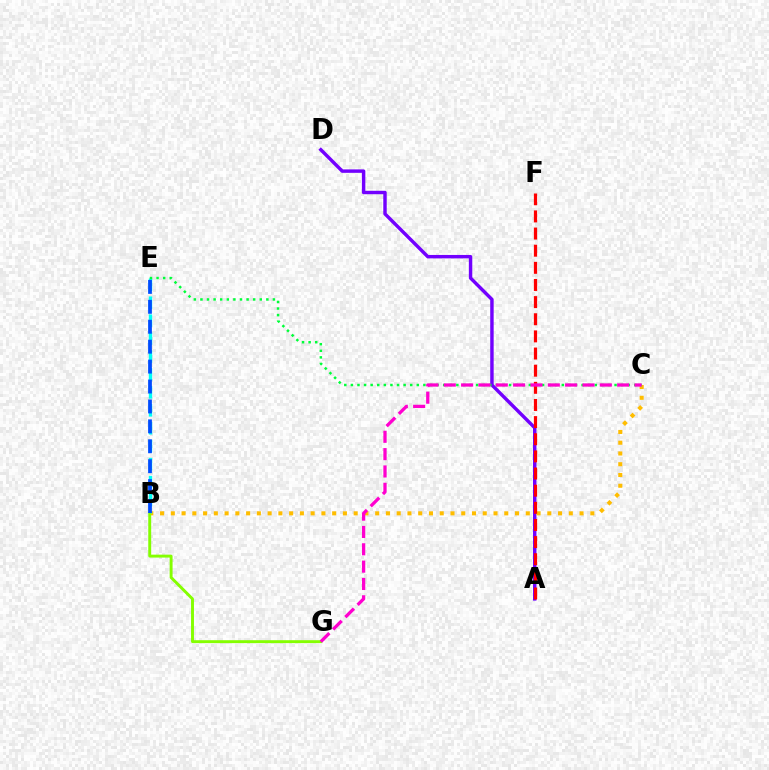{('A', 'D'): [{'color': '#7200ff', 'line_style': 'solid', 'thickness': 2.47}], ('B', 'C'): [{'color': '#ffbd00', 'line_style': 'dotted', 'thickness': 2.92}], ('B', 'E'): [{'color': '#00fff6', 'line_style': 'dashed', 'thickness': 2.44}, {'color': '#004bff', 'line_style': 'dashed', 'thickness': 2.71}], ('A', 'F'): [{'color': '#ff0000', 'line_style': 'dashed', 'thickness': 2.33}], ('B', 'G'): [{'color': '#84ff00', 'line_style': 'solid', 'thickness': 2.1}], ('C', 'E'): [{'color': '#00ff39', 'line_style': 'dotted', 'thickness': 1.79}], ('C', 'G'): [{'color': '#ff00cf', 'line_style': 'dashed', 'thickness': 2.36}]}